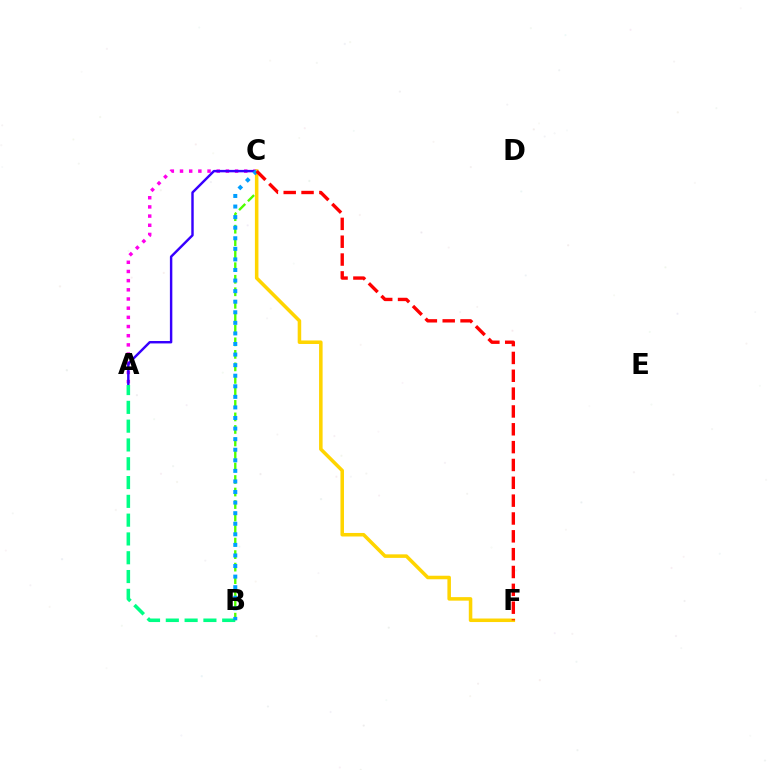{('A', 'C'): [{'color': '#ff00ed', 'line_style': 'dotted', 'thickness': 2.49}, {'color': '#3700ff', 'line_style': 'solid', 'thickness': 1.75}], ('A', 'B'): [{'color': '#00ff86', 'line_style': 'dashed', 'thickness': 2.55}], ('B', 'C'): [{'color': '#4fff00', 'line_style': 'dashed', 'thickness': 1.7}, {'color': '#009eff', 'line_style': 'dotted', 'thickness': 2.87}], ('C', 'F'): [{'color': '#ffd500', 'line_style': 'solid', 'thickness': 2.54}, {'color': '#ff0000', 'line_style': 'dashed', 'thickness': 2.42}]}